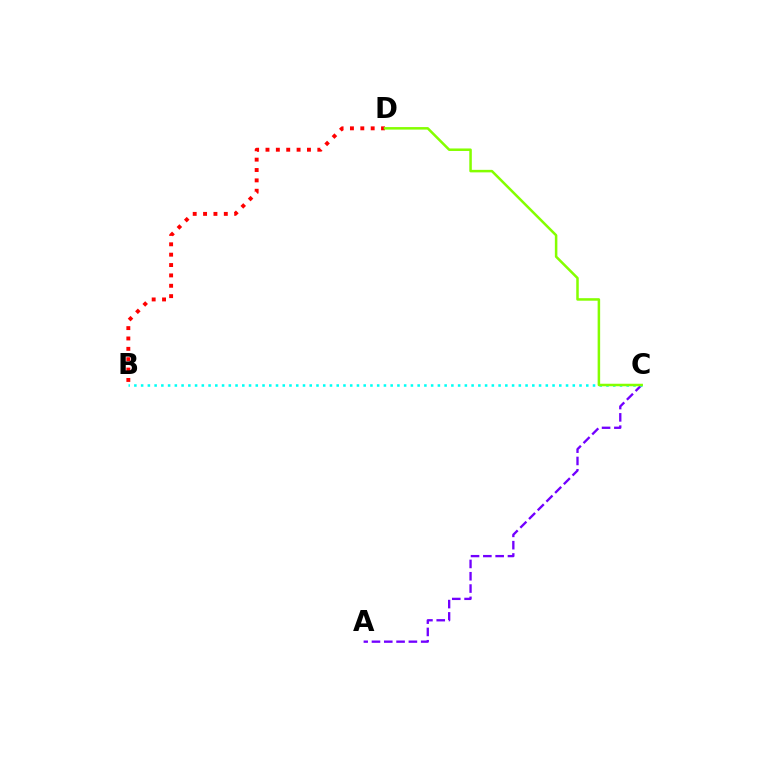{('A', 'C'): [{'color': '#7200ff', 'line_style': 'dashed', 'thickness': 1.67}], ('B', 'D'): [{'color': '#ff0000', 'line_style': 'dotted', 'thickness': 2.82}], ('B', 'C'): [{'color': '#00fff6', 'line_style': 'dotted', 'thickness': 1.83}], ('C', 'D'): [{'color': '#84ff00', 'line_style': 'solid', 'thickness': 1.81}]}